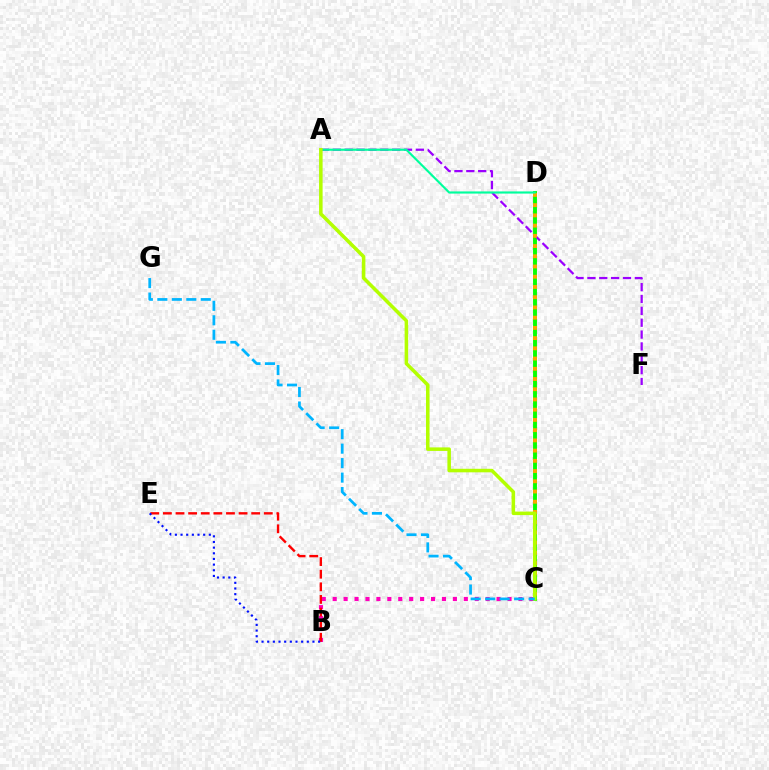{('C', 'D'): [{'color': '#08ff00', 'line_style': 'solid', 'thickness': 2.79}, {'color': '#ffa500', 'line_style': 'dotted', 'thickness': 2.78}], ('B', 'C'): [{'color': '#ff00bd', 'line_style': 'dotted', 'thickness': 2.97}], ('A', 'F'): [{'color': '#9b00ff', 'line_style': 'dashed', 'thickness': 1.61}], ('B', 'E'): [{'color': '#ff0000', 'line_style': 'dashed', 'thickness': 1.71}, {'color': '#0010ff', 'line_style': 'dotted', 'thickness': 1.54}], ('A', 'D'): [{'color': '#00ff9d', 'line_style': 'solid', 'thickness': 1.56}], ('A', 'C'): [{'color': '#b3ff00', 'line_style': 'solid', 'thickness': 2.54}], ('C', 'G'): [{'color': '#00b5ff', 'line_style': 'dashed', 'thickness': 1.97}]}